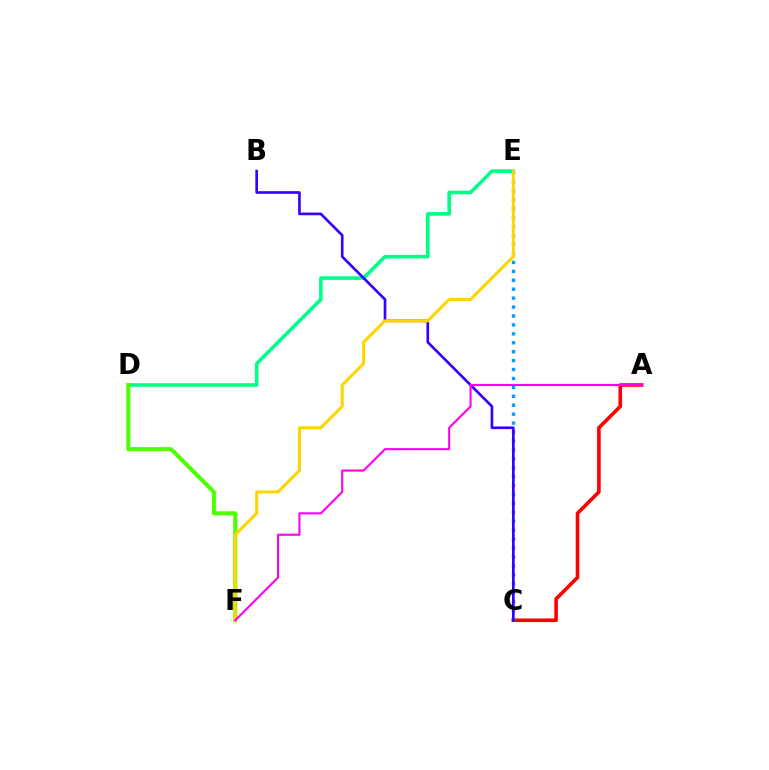{('A', 'C'): [{'color': '#ff0000', 'line_style': 'solid', 'thickness': 2.6}], ('C', 'E'): [{'color': '#009eff', 'line_style': 'dotted', 'thickness': 2.43}], ('D', 'E'): [{'color': '#00ff86', 'line_style': 'solid', 'thickness': 2.58}], ('D', 'F'): [{'color': '#4fff00', 'line_style': 'solid', 'thickness': 2.92}], ('B', 'C'): [{'color': '#3700ff', 'line_style': 'solid', 'thickness': 1.92}], ('E', 'F'): [{'color': '#ffd500', 'line_style': 'solid', 'thickness': 2.2}], ('A', 'F'): [{'color': '#ff00ed', 'line_style': 'solid', 'thickness': 1.51}]}